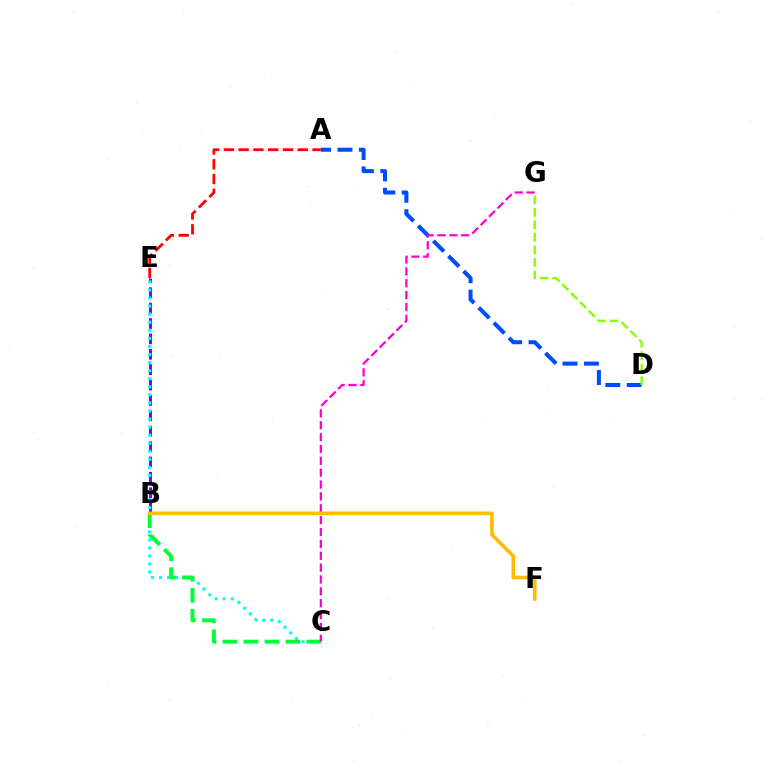{('B', 'E'): [{'color': '#7200ff', 'line_style': 'dashed', 'thickness': 2.09}], ('C', 'E'): [{'color': '#00fff6', 'line_style': 'dotted', 'thickness': 2.19}], ('A', 'D'): [{'color': '#004bff', 'line_style': 'dashed', 'thickness': 2.91}], ('B', 'C'): [{'color': '#00ff39', 'line_style': 'dashed', 'thickness': 2.85}], ('A', 'E'): [{'color': '#ff0000', 'line_style': 'dashed', 'thickness': 2.01}], ('C', 'G'): [{'color': '#ff00cf', 'line_style': 'dashed', 'thickness': 1.61}], ('B', 'F'): [{'color': '#ffbd00', 'line_style': 'solid', 'thickness': 2.64}], ('D', 'G'): [{'color': '#84ff00', 'line_style': 'dashed', 'thickness': 1.7}]}